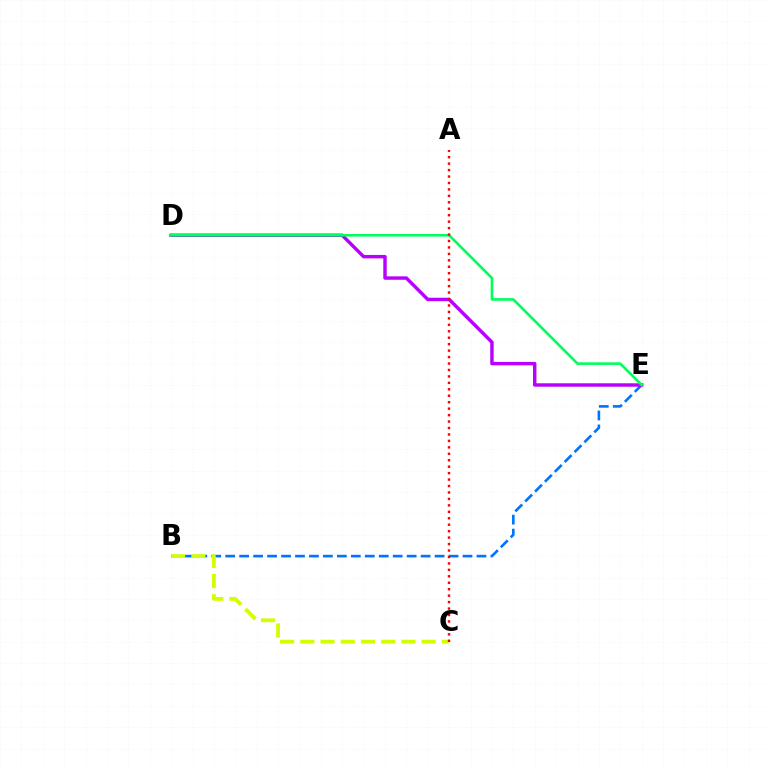{('B', 'E'): [{'color': '#0074ff', 'line_style': 'dashed', 'thickness': 1.9}], ('B', 'C'): [{'color': '#d1ff00', 'line_style': 'dashed', 'thickness': 2.75}], ('D', 'E'): [{'color': '#b900ff', 'line_style': 'solid', 'thickness': 2.47}, {'color': '#00ff5c', 'line_style': 'solid', 'thickness': 1.87}], ('A', 'C'): [{'color': '#ff0000', 'line_style': 'dotted', 'thickness': 1.75}]}